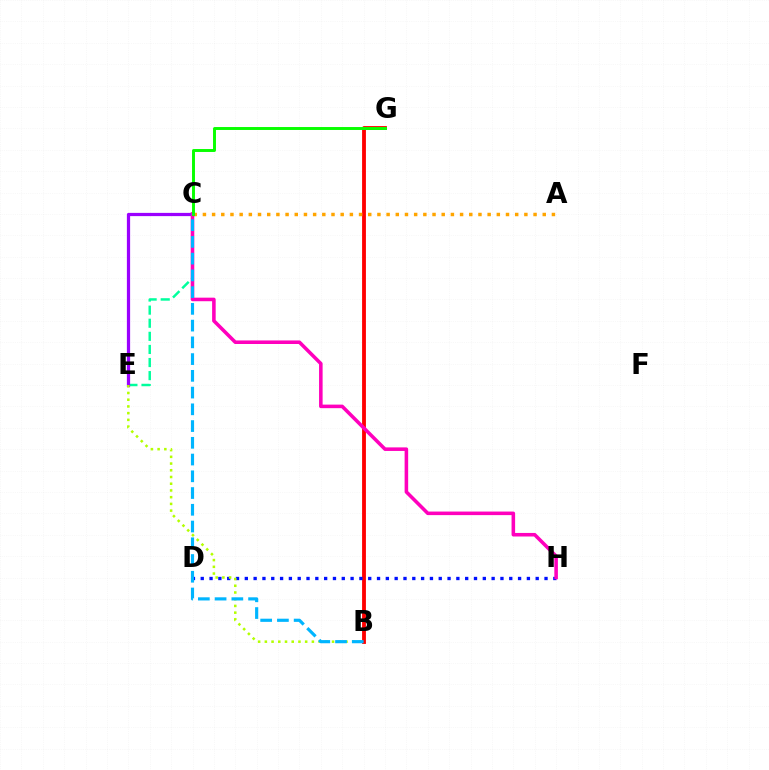{('C', 'E'): [{'color': '#00ff9d', 'line_style': 'dashed', 'thickness': 1.78}, {'color': '#9b00ff', 'line_style': 'solid', 'thickness': 2.33}], ('B', 'G'): [{'color': '#ff0000', 'line_style': 'solid', 'thickness': 2.76}], ('D', 'H'): [{'color': '#0010ff', 'line_style': 'dotted', 'thickness': 2.39}], ('A', 'C'): [{'color': '#ffa500', 'line_style': 'dotted', 'thickness': 2.5}], ('B', 'E'): [{'color': '#b3ff00', 'line_style': 'dotted', 'thickness': 1.83}], ('C', 'H'): [{'color': '#ff00bd', 'line_style': 'solid', 'thickness': 2.56}], ('C', 'G'): [{'color': '#08ff00', 'line_style': 'solid', 'thickness': 2.12}], ('B', 'C'): [{'color': '#00b5ff', 'line_style': 'dashed', 'thickness': 2.27}]}